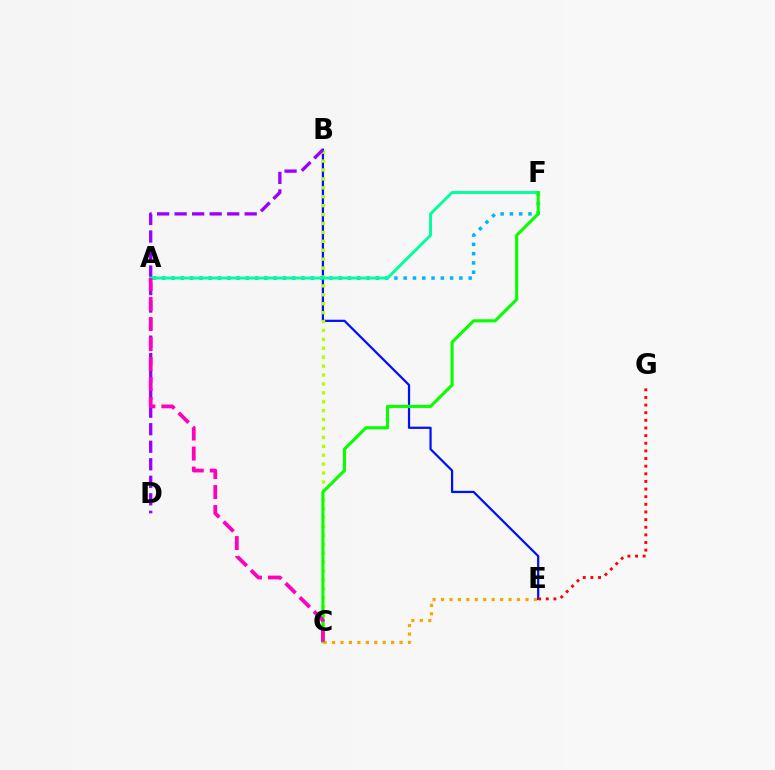{('B', 'E'): [{'color': '#0010ff', 'line_style': 'solid', 'thickness': 1.6}], ('E', 'G'): [{'color': '#ff0000', 'line_style': 'dotted', 'thickness': 2.07}], ('B', 'C'): [{'color': '#b3ff00', 'line_style': 'dotted', 'thickness': 2.42}], ('B', 'D'): [{'color': '#9b00ff', 'line_style': 'dashed', 'thickness': 2.38}], ('A', 'F'): [{'color': '#00b5ff', 'line_style': 'dotted', 'thickness': 2.52}, {'color': '#00ff9d', 'line_style': 'solid', 'thickness': 2.09}], ('C', 'F'): [{'color': '#08ff00', 'line_style': 'solid', 'thickness': 2.23}], ('C', 'E'): [{'color': '#ffa500', 'line_style': 'dotted', 'thickness': 2.29}], ('A', 'C'): [{'color': '#ff00bd', 'line_style': 'dashed', 'thickness': 2.72}]}